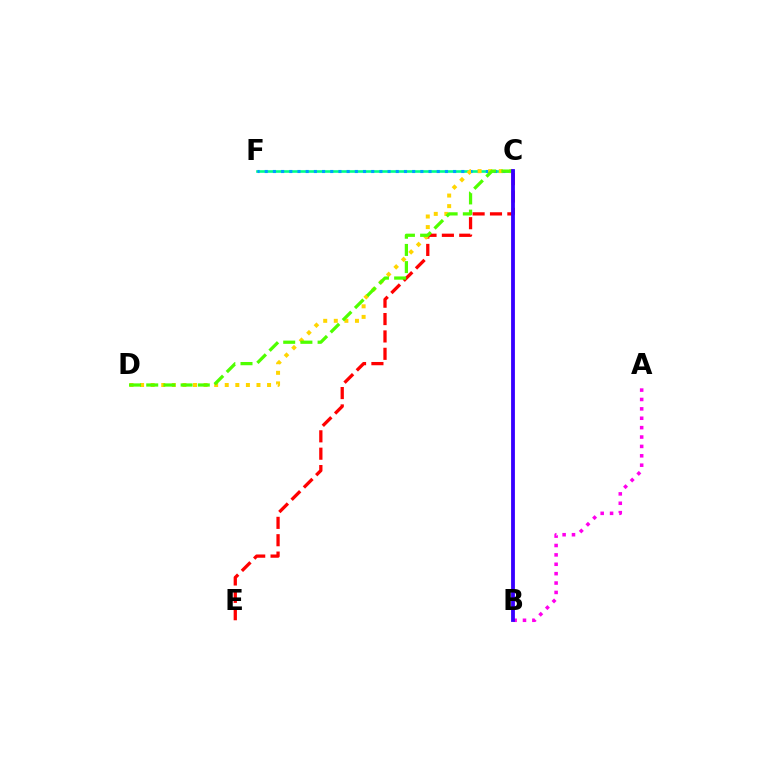{('A', 'B'): [{'color': '#ff00ed', 'line_style': 'dotted', 'thickness': 2.55}], ('C', 'E'): [{'color': '#ff0000', 'line_style': 'dashed', 'thickness': 2.36}], ('C', 'F'): [{'color': '#00ff86', 'line_style': 'solid', 'thickness': 1.88}, {'color': '#009eff', 'line_style': 'dotted', 'thickness': 2.23}], ('C', 'D'): [{'color': '#ffd500', 'line_style': 'dotted', 'thickness': 2.88}, {'color': '#4fff00', 'line_style': 'dashed', 'thickness': 2.34}], ('B', 'C'): [{'color': '#3700ff', 'line_style': 'solid', 'thickness': 2.75}]}